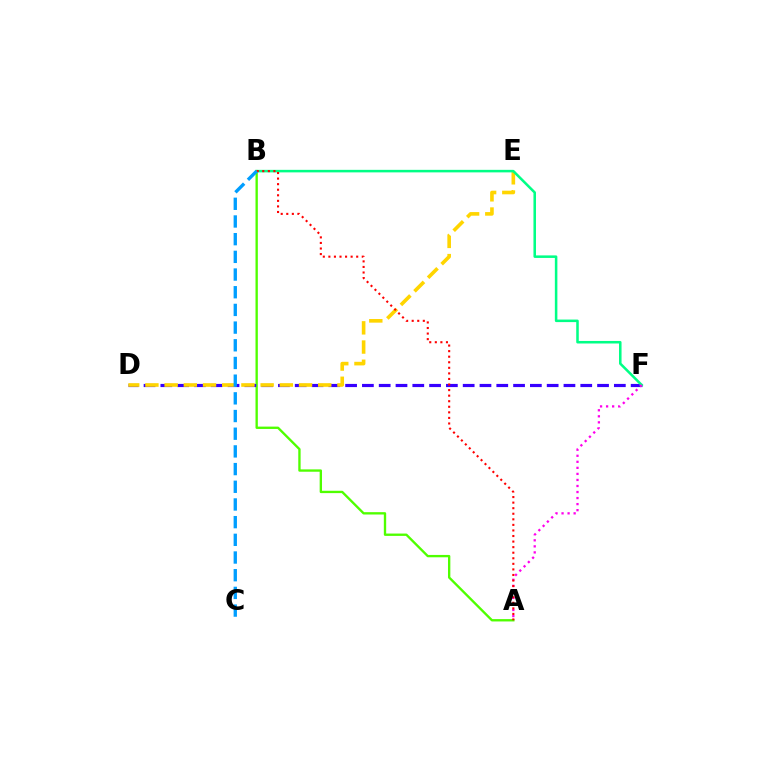{('A', 'B'): [{'color': '#4fff00', 'line_style': 'solid', 'thickness': 1.69}, {'color': '#ff0000', 'line_style': 'dotted', 'thickness': 1.51}], ('D', 'F'): [{'color': '#3700ff', 'line_style': 'dashed', 'thickness': 2.28}], ('D', 'E'): [{'color': '#ffd500', 'line_style': 'dashed', 'thickness': 2.61}], ('B', 'F'): [{'color': '#00ff86', 'line_style': 'solid', 'thickness': 1.83}], ('A', 'F'): [{'color': '#ff00ed', 'line_style': 'dotted', 'thickness': 1.64}], ('B', 'C'): [{'color': '#009eff', 'line_style': 'dashed', 'thickness': 2.4}]}